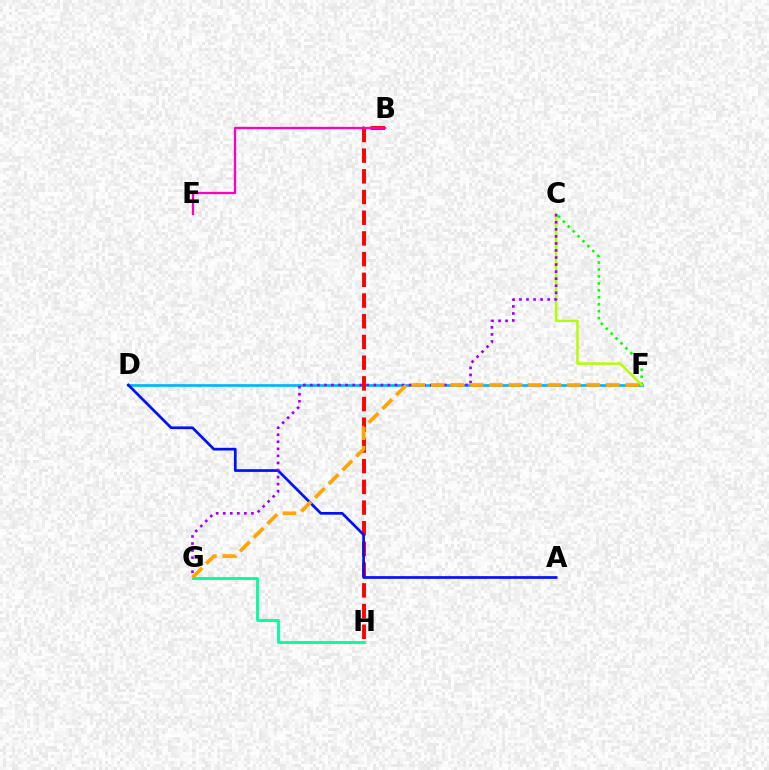{('C', 'F'): [{'color': '#08ff00', 'line_style': 'dotted', 'thickness': 1.89}, {'color': '#b3ff00', 'line_style': 'solid', 'thickness': 1.78}], ('D', 'F'): [{'color': '#00b5ff', 'line_style': 'solid', 'thickness': 1.95}], ('B', 'H'): [{'color': '#ff0000', 'line_style': 'dashed', 'thickness': 2.81}], ('A', 'D'): [{'color': '#0010ff', 'line_style': 'solid', 'thickness': 1.94}], ('G', 'H'): [{'color': '#00ff9d', 'line_style': 'solid', 'thickness': 2.07}], ('C', 'G'): [{'color': '#9b00ff', 'line_style': 'dotted', 'thickness': 1.92}], ('F', 'G'): [{'color': '#ffa500', 'line_style': 'dashed', 'thickness': 2.64}], ('B', 'E'): [{'color': '#ff00bd', 'line_style': 'solid', 'thickness': 1.66}]}